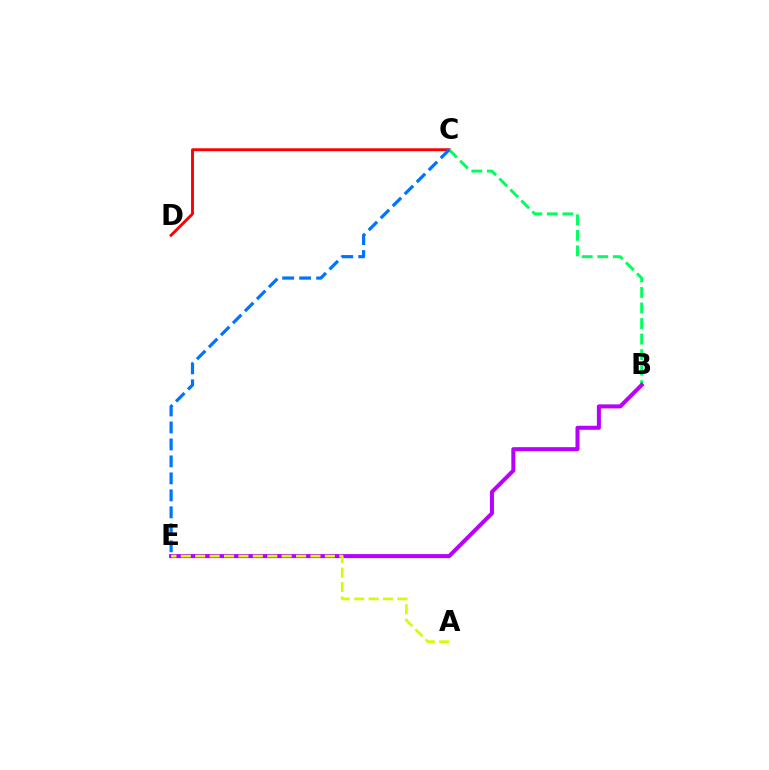{('C', 'D'): [{'color': '#ff0000', 'line_style': 'solid', 'thickness': 2.09}], ('B', 'C'): [{'color': '#00ff5c', 'line_style': 'dashed', 'thickness': 2.11}], ('B', 'E'): [{'color': '#b900ff', 'line_style': 'solid', 'thickness': 2.9}], ('A', 'E'): [{'color': '#d1ff00', 'line_style': 'dashed', 'thickness': 1.96}], ('C', 'E'): [{'color': '#0074ff', 'line_style': 'dashed', 'thickness': 2.31}]}